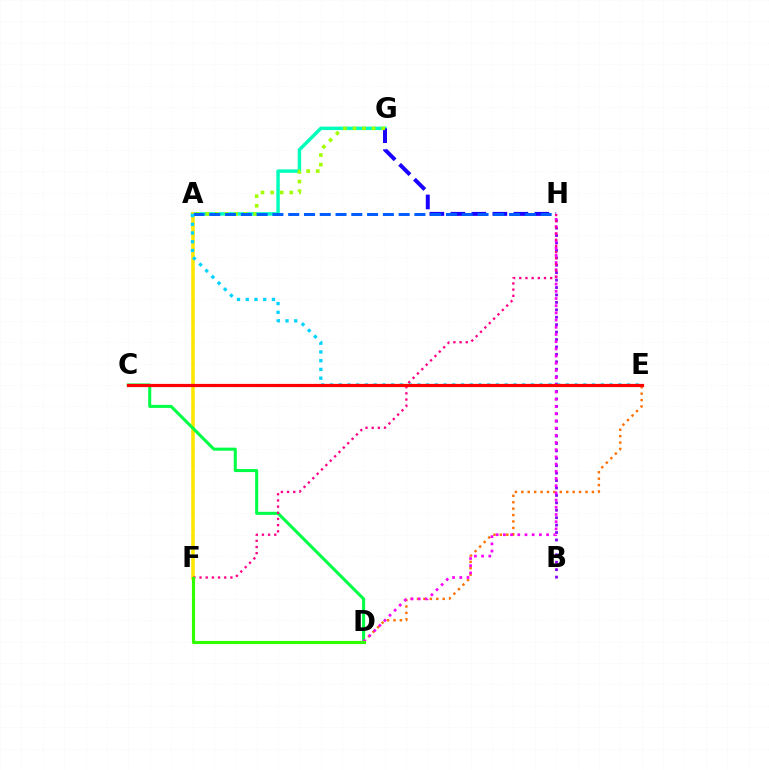{('A', 'G'): [{'color': '#00ffbb', 'line_style': 'solid', 'thickness': 2.48}, {'color': '#a2ff00', 'line_style': 'dotted', 'thickness': 2.6}], ('G', 'H'): [{'color': '#1900ff', 'line_style': 'dashed', 'thickness': 2.85}], ('A', 'F'): [{'color': '#ffe600', 'line_style': 'solid', 'thickness': 2.58}], ('C', 'D'): [{'color': '#00ff45', 'line_style': 'solid', 'thickness': 2.2}], ('B', 'H'): [{'color': '#8a00ff', 'line_style': 'dotted', 'thickness': 2.02}], ('D', 'E'): [{'color': '#ff7000', 'line_style': 'dotted', 'thickness': 1.74}], ('A', 'H'): [{'color': '#005dff', 'line_style': 'dashed', 'thickness': 2.14}], ('D', 'H'): [{'color': '#fa00f9', 'line_style': 'dotted', 'thickness': 1.96}], ('F', 'H'): [{'color': '#ff0088', 'line_style': 'dotted', 'thickness': 1.68}], ('A', 'E'): [{'color': '#00d3ff', 'line_style': 'dotted', 'thickness': 2.37}], ('D', 'F'): [{'color': '#31ff00', 'line_style': 'solid', 'thickness': 2.25}], ('C', 'E'): [{'color': '#ff0000', 'line_style': 'solid', 'thickness': 2.31}]}